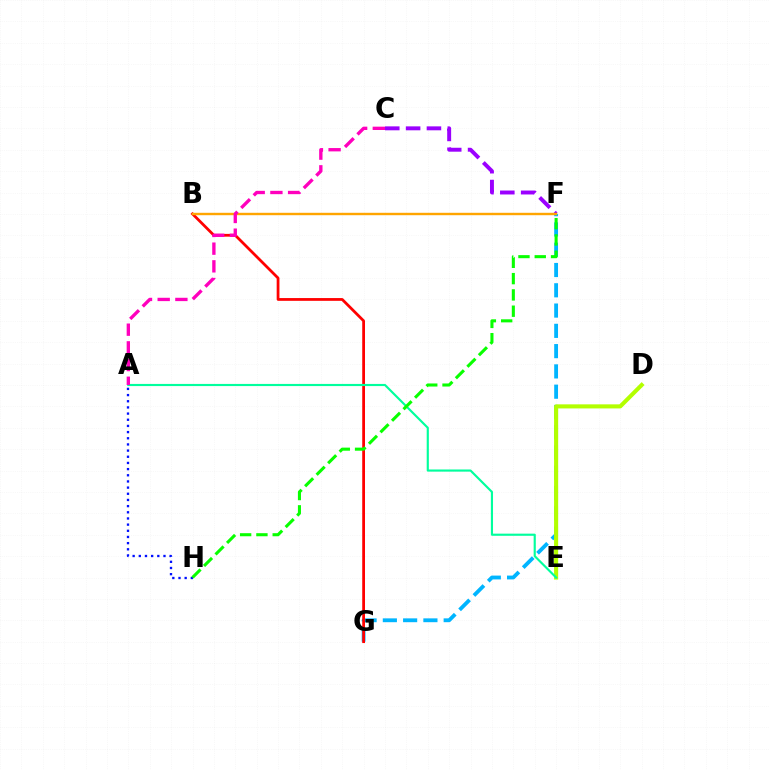{('F', 'G'): [{'color': '#00b5ff', 'line_style': 'dashed', 'thickness': 2.75}], ('D', 'E'): [{'color': '#b3ff00', 'line_style': 'solid', 'thickness': 2.94}], ('B', 'G'): [{'color': '#ff0000', 'line_style': 'solid', 'thickness': 1.99}], ('C', 'F'): [{'color': '#9b00ff', 'line_style': 'dashed', 'thickness': 2.83}], ('A', 'H'): [{'color': '#0010ff', 'line_style': 'dotted', 'thickness': 1.68}], ('B', 'F'): [{'color': '#ffa500', 'line_style': 'solid', 'thickness': 1.73}], ('A', 'E'): [{'color': '#00ff9d', 'line_style': 'solid', 'thickness': 1.55}], ('A', 'C'): [{'color': '#ff00bd', 'line_style': 'dashed', 'thickness': 2.4}], ('F', 'H'): [{'color': '#08ff00', 'line_style': 'dashed', 'thickness': 2.21}]}